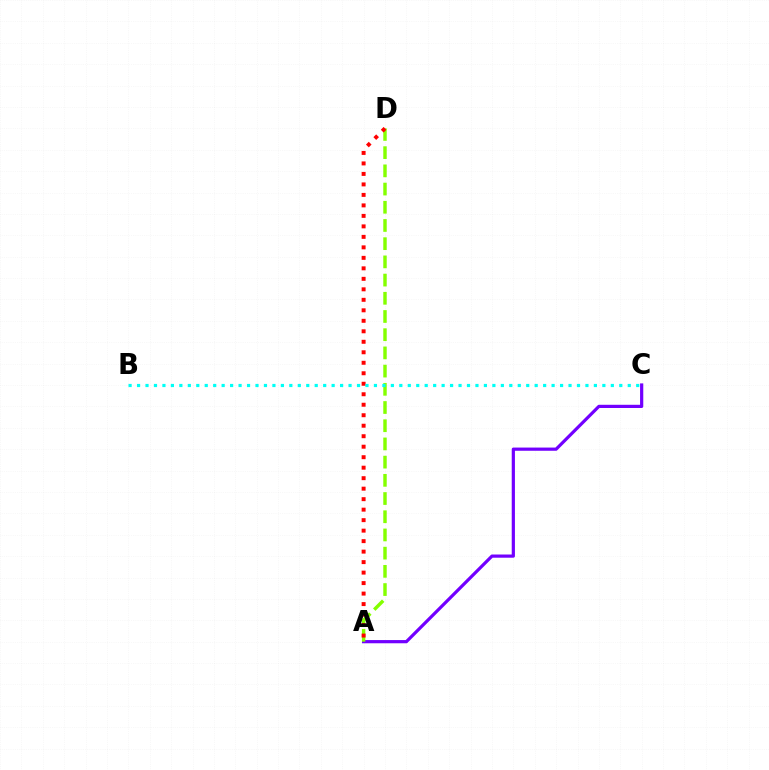{('A', 'C'): [{'color': '#7200ff', 'line_style': 'solid', 'thickness': 2.31}], ('A', 'D'): [{'color': '#84ff00', 'line_style': 'dashed', 'thickness': 2.47}, {'color': '#ff0000', 'line_style': 'dotted', 'thickness': 2.85}], ('B', 'C'): [{'color': '#00fff6', 'line_style': 'dotted', 'thickness': 2.3}]}